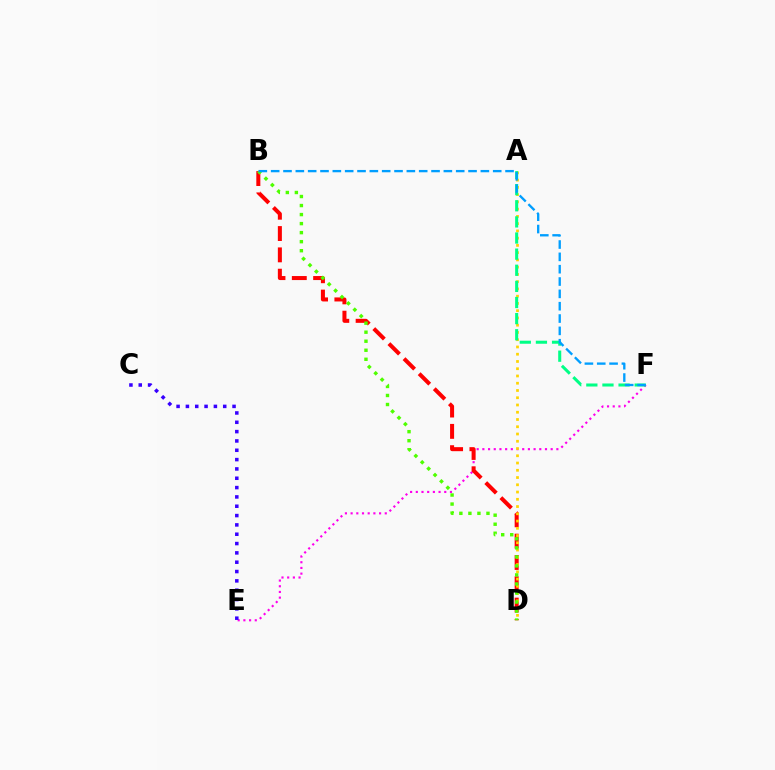{('E', 'F'): [{'color': '#ff00ed', 'line_style': 'dotted', 'thickness': 1.55}], ('B', 'D'): [{'color': '#ff0000', 'line_style': 'dashed', 'thickness': 2.9}, {'color': '#4fff00', 'line_style': 'dotted', 'thickness': 2.45}], ('C', 'E'): [{'color': '#3700ff', 'line_style': 'dotted', 'thickness': 2.53}], ('A', 'D'): [{'color': '#ffd500', 'line_style': 'dotted', 'thickness': 1.97}], ('A', 'F'): [{'color': '#00ff86', 'line_style': 'dashed', 'thickness': 2.19}], ('B', 'F'): [{'color': '#009eff', 'line_style': 'dashed', 'thickness': 1.68}]}